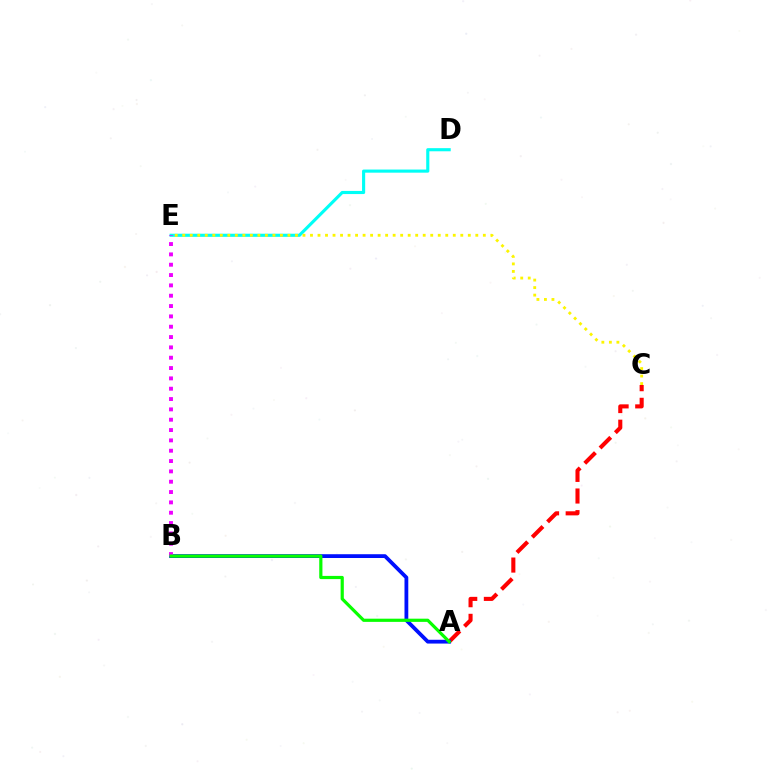{('A', 'C'): [{'color': '#ff0000', 'line_style': 'dashed', 'thickness': 2.94}], ('A', 'B'): [{'color': '#0010ff', 'line_style': 'solid', 'thickness': 2.73}, {'color': '#08ff00', 'line_style': 'solid', 'thickness': 2.3}], ('D', 'E'): [{'color': '#00fff6', 'line_style': 'solid', 'thickness': 2.25}], ('C', 'E'): [{'color': '#fcf500', 'line_style': 'dotted', 'thickness': 2.04}], ('B', 'E'): [{'color': '#ee00ff', 'line_style': 'dotted', 'thickness': 2.81}]}